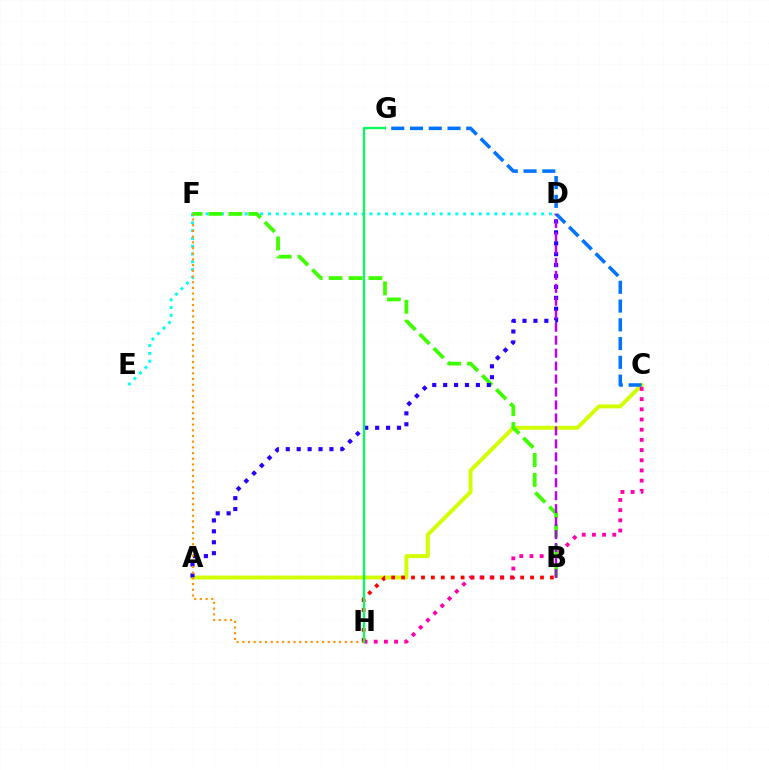{('A', 'C'): [{'color': '#d1ff00', 'line_style': 'solid', 'thickness': 2.83}], ('D', 'E'): [{'color': '#00fff6', 'line_style': 'dotted', 'thickness': 2.12}], ('C', 'G'): [{'color': '#0074ff', 'line_style': 'dashed', 'thickness': 2.55}], ('B', 'F'): [{'color': '#3dff00', 'line_style': 'dashed', 'thickness': 2.7}], ('A', 'D'): [{'color': '#2500ff', 'line_style': 'dotted', 'thickness': 2.97}], ('B', 'D'): [{'color': '#b900ff', 'line_style': 'dashed', 'thickness': 1.76}], ('F', 'H'): [{'color': '#ff9400', 'line_style': 'dotted', 'thickness': 1.55}], ('C', 'H'): [{'color': '#ff00ac', 'line_style': 'dotted', 'thickness': 2.77}], ('B', 'H'): [{'color': '#ff0000', 'line_style': 'dotted', 'thickness': 2.7}], ('G', 'H'): [{'color': '#00ff5c', 'line_style': 'solid', 'thickness': 1.62}]}